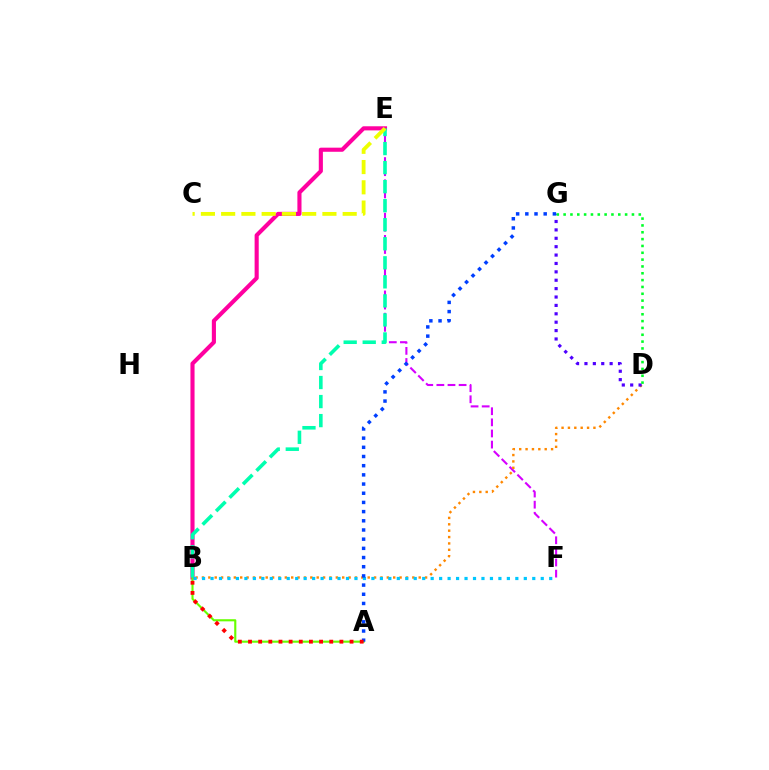{('B', 'E'): [{'color': '#ff00a0', 'line_style': 'solid', 'thickness': 2.96}, {'color': '#00ffaf', 'line_style': 'dashed', 'thickness': 2.59}], ('E', 'F'): [{'color': '#d600ff', 'line_style': 'dashed', 'thickness': 1.51}], ('B', 'D'): [{'color': '#ff8800', 'line_style': 'dotted', 'thickness': 1.73}], ('D', 'G'): [{'color': '#4f00ff', 'line_style': 'dotted', 'thickness': 2.28}, {'color': '#00ff27', 'line_style': 'dotted', 'thickness': 1.86}], ('A', 'B'): [{'color': '#66ff00', 'line_style': 'solid', 'thickness': 1.53}, {'color': '#ff0000', 'line_style': 'dotted', 'thickness': 2.76}], ('C', 'E'): [{'color': '#eeff00', 'line_style': 'dashed', 'thickness': 2.75}], ('B', 'F'): [{'color': '#00c7ff', 'line_style': 'dotted', 'thickness': 2.3}], ('A', 'G'): [{'color': '#003fff', 'line_style': 'dotted', 'thickness': 2.5}]}